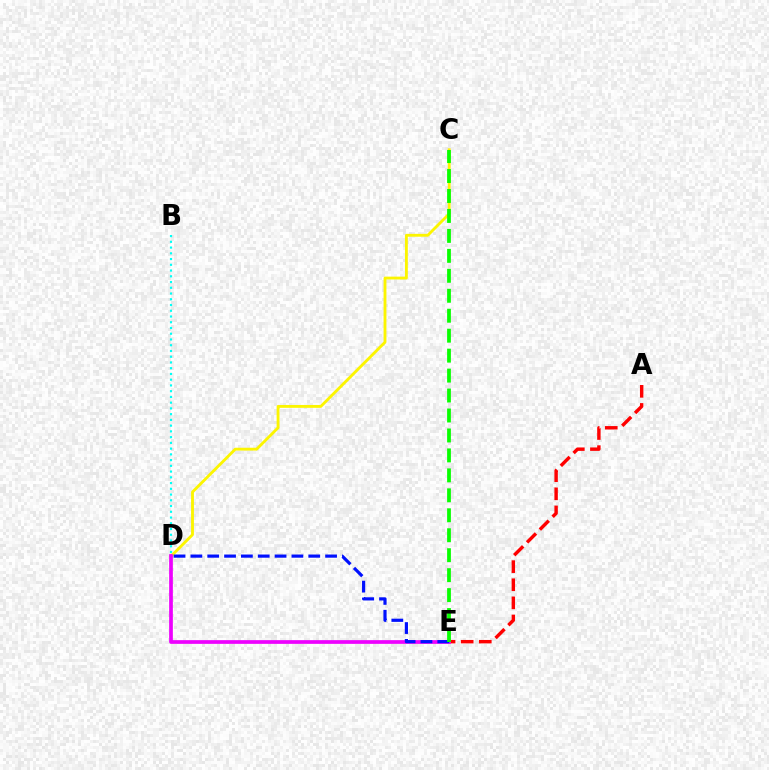{('C', 'D'): [{'color': '#fcf500', 'line_style': 'solid', 'thickness': 2.05}], ('A', 'E'): [{'color': '#ff0000', 'line_style': 'dashed', 'thickness': 2.46}], ('B', 'D'): [{'color': '#00fff6', 'line_style': 'dotted', 'thickness': 1.56}], ('D', 'E'): [{'color': '#ee00ff', 'line_style': 'solid', 'thickness': 2.67}, {'color': '#0010ff', 'line_style': 'dashed', 'thickness': 2.29}], ('C', 'E'): [{'color': '#08ff00', 'line_style': 'dashed', 'thickness': 2.71}]}